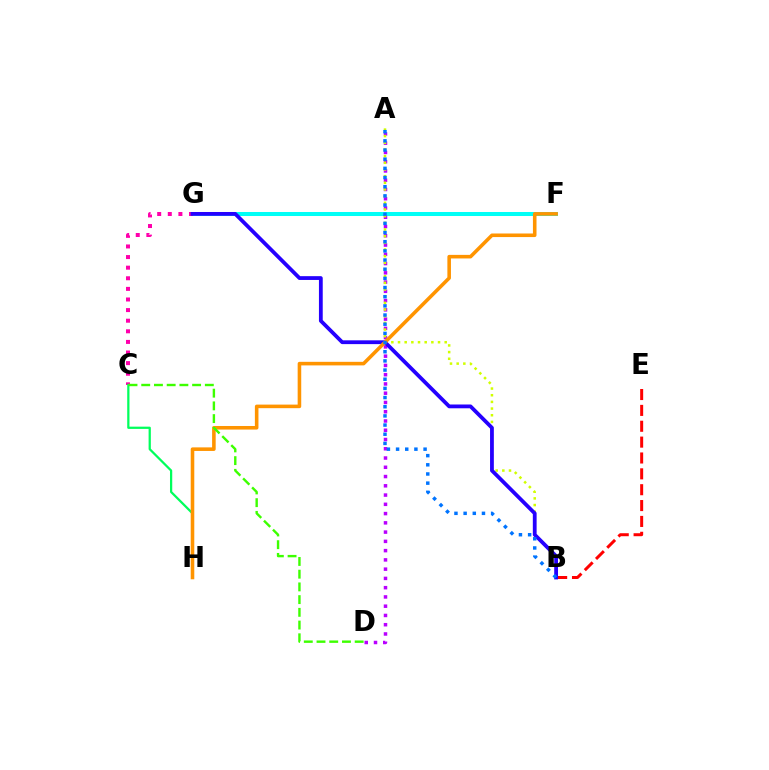{('F', 'G'): [{'color': '#00fff6', 'line_style': 'solid', 'thickness': 2.89}], ('C', 'G'): [{'color': '#ff00ac', 'line_style': 'dotted', 'thickness': 2.88}], ('B', 'E'): [{'color': '#ff0000', 'line_style': 'dashed', 'thickness': 2.15}], ('C', 'H'): [{'color': '#00ff5c', 'line_style': 'solid', 'thickness': 1.62}], ('A', 'D'): [{'color': '#b900ff', 'line_style': 'dotted', 'thickness': 2.52}], ('A', 'B'): [{'color': '#d1ff00', 'line_style': 'dotted', 'thickness': 1.81}, {'color': '#0074ff', 'line_style': 'dotted', 'thickness': 2.49}], ('B', 'G'): [{'color': '#2500ff', 'line_style': 'solid', 'thickness': 2.73}], ('F', 'H'): [{'color': '#ff9400', 'line_style': 'solid', 'thickness': 2.57}], ('C', 'D'): [{'color': '#3dff00', 'line_style': 'dashed', 'thickness': 1.73}]}